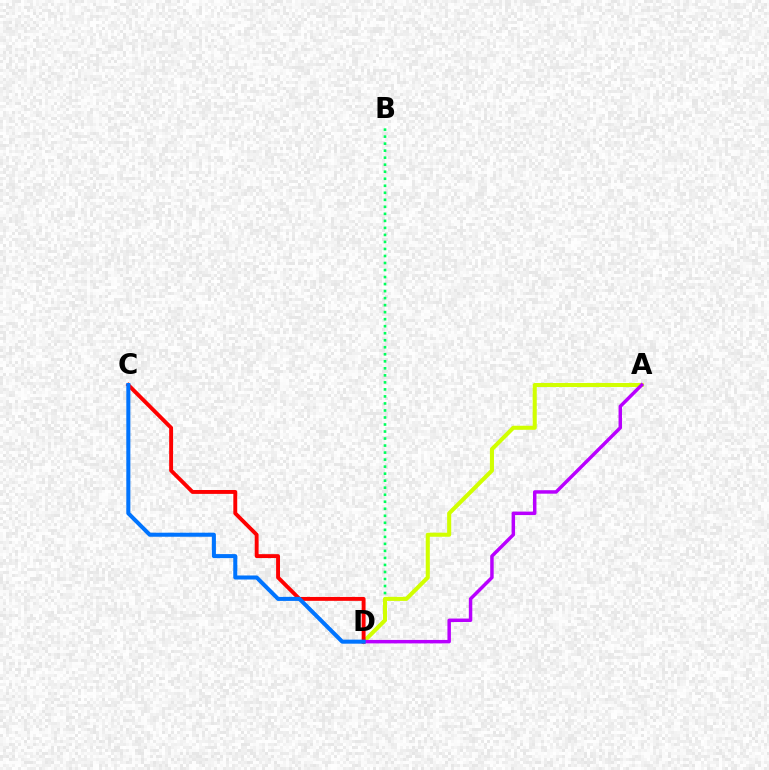{('B', 'D'): [{'color': '#00ff5c', 'line_style': 'dotted', 'thickness': 1.91}], ('A', 'D'): [{'color': '#d1ff00', 'line_style': 'solid', 'thickness': 2.92}, {'color': '#b900ff', 'line_style': 'solid', 'thickness': 2.49}], ('C', 'D'): [{'color': '#ff0000', 'line_style': 'solid', 'thickness': 2.81}, {'color': '#0074ff', 'line_style': 'solid', 'thickness': 2.91}]}